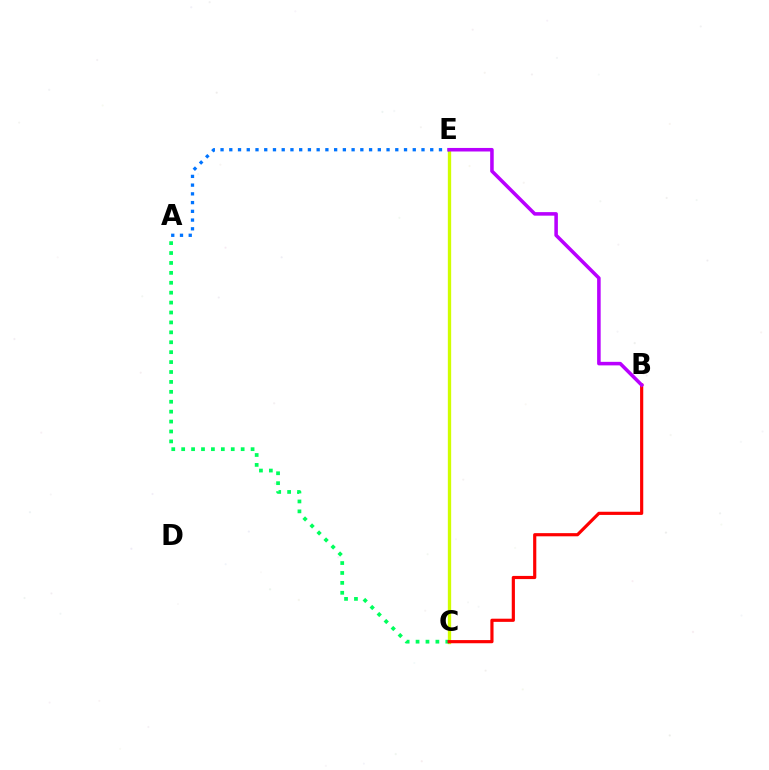{('C', 'E'): [{'color': '#d1ff00', 'line_style': 'solid', 'thickness': 2.39}], ('A', 'C'): [{'color': '#00ff5c', 'line_style': 'dotted', 'thickness': 2.69}], ('B', 'C'): [{'color': '#ff0000', 'line_style': 'solid', 'thickness': 2.28}], ('A', 'E'): [{'color': '#0074ff', 'line_style': 'dotted', 'thickness': 2.37}], ('B', 'E'): [{'color': '#b900ff', 'line_style': 'solid', 'thickness': 2.55}]}